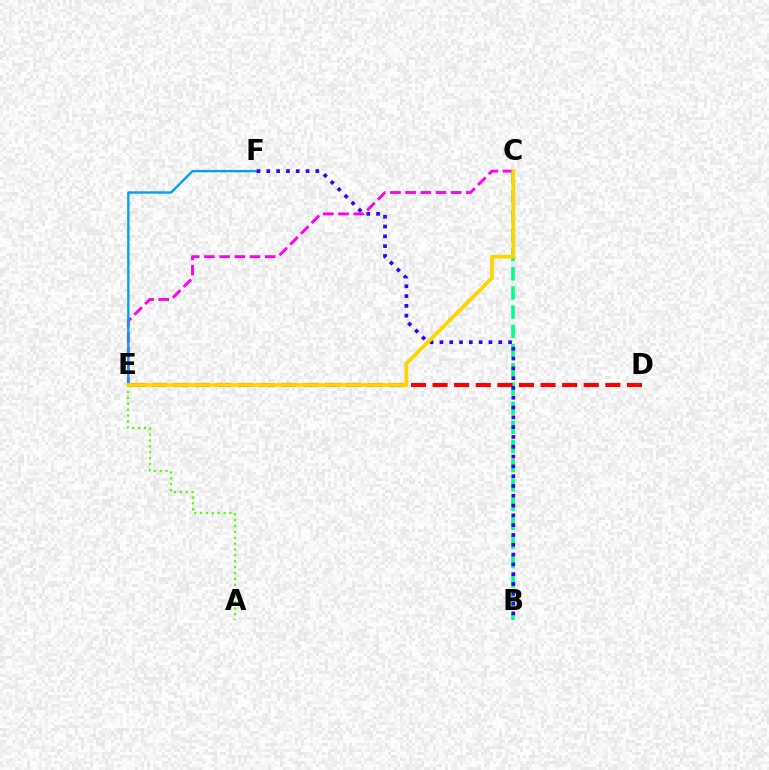{('B', 'C'): [{'color': '#00ff86', 'line_style': 'dashed', 'thickness': 2.61}], ('C', 'E'): [{'color': '#ff00ed', 'line_style': 'dashed', 'thickness': 2.06}, {'color': '#ffd500', 'line_style': 'solid', 'thickness': 2.71}], ('E', 'F'): [{'color': '#009eff', 'line_style': 'solid', 'thickness': 1.7}], ('D', 'E'): [{'color': '#ff0000', 'line_style': 'dashed', 'thickness': 2.93}], ('B', 'F'): [{'color': '#3700ff', 'line_style': 'dotted', 'thickness': 2.66}], ('A', 'E'): [{'color': '#4fff00', 'line_style': 'dotted', 'thickness': 1.6}]}